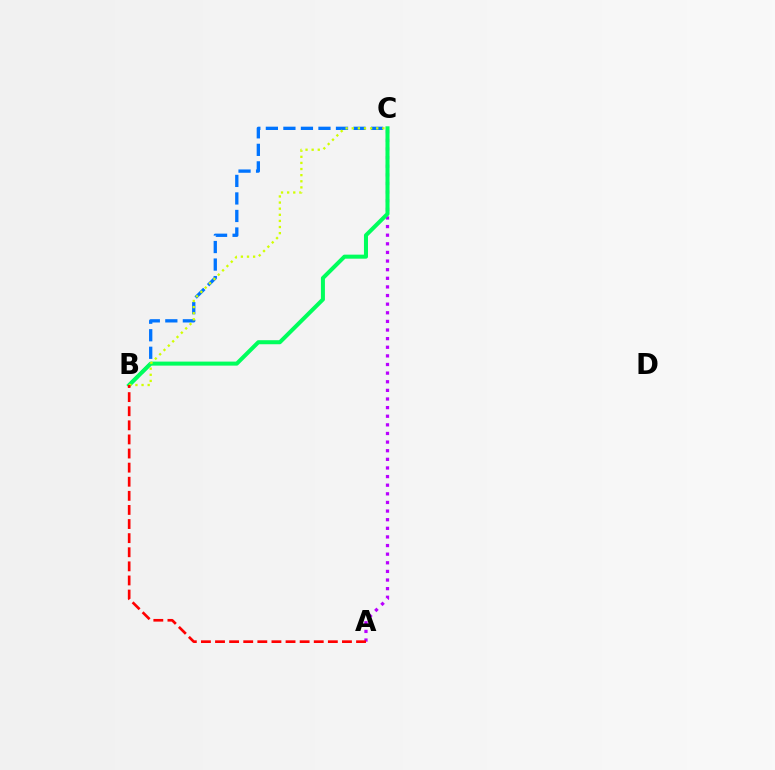{('B', 'C'): [{'color': '#0074ff', 'line_style': 'dashed', 'thickness': 2.38}, {'color': '#00ff5c', 'line_style': 'solid', 'thickness': 2.9}, {'color': '#d1ff00', 'line_style': 'dotted', 'thickness': 1.66}], ('A', 'C'): [{'color': '#b900ff', 'line_style': 'dotted', 'thickness': 2.34}], ('A', 'B'): [{'color': '#ff0000', 'line_style': 'dashed', 'thickness': 1.92}]}